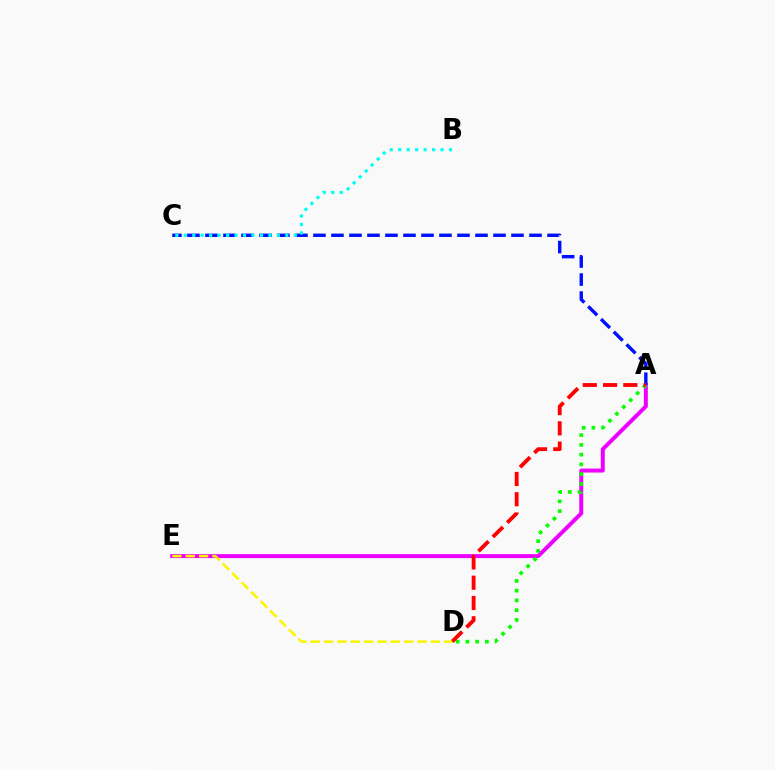{('A', 'E'): [{'color': '#ee00ff', 'line_style': 'solid', 'thickness': 2.86}], ('A', 'C'): [{'color': '#0010ff', 'line_style': 'dashed', 'thickness': 2.45}], ('B', 'C'): [{'color': '#00fff6', 'line_style': 'dotted', 'thickness': 2.3}], ('A', 'D'): [{'color': '#08ff00', 'line_style': 'dotted', 'thickness': 2.65}, {'color': '#ff0000', 'line_style': 'dashed', 'thickness': 2.75}], ('D', 'E'): [{'color': '#fcf500', 'line_style': 'dashed', 'thickness': 1.81}]}